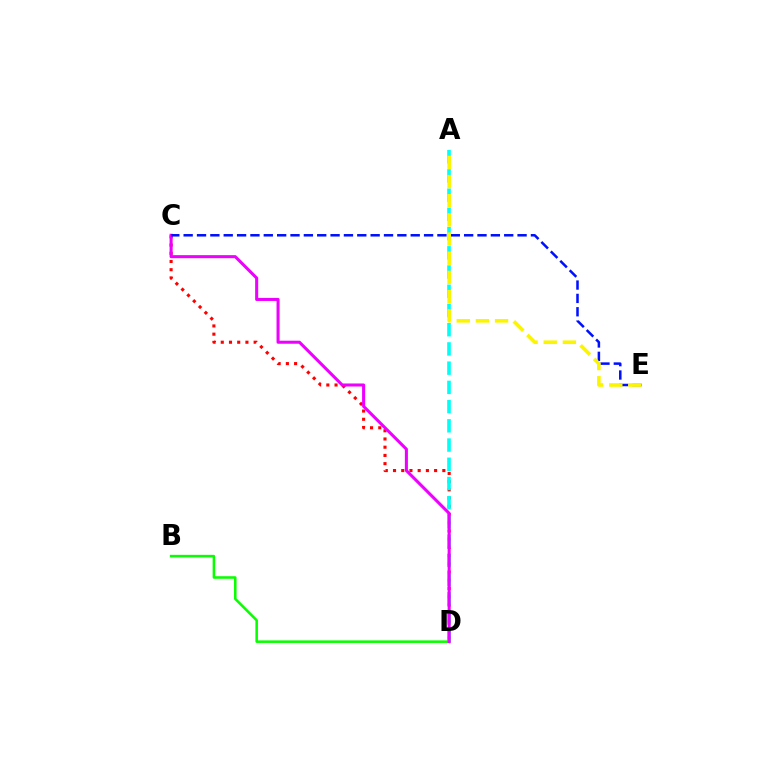{('C', 'D'): [{'color': '#ff0000', 'line_style': 'dotted', 'thickness': 2.23}, {'color': '#ee00ff', 'line_style': 'solid', 'thickness': 2.19}], ('A', 'D'): [{'color': '#00fff6', 'line_style': 'dashed', 'thickness': 2.61}], ('B', 'D'): [{'color': '#08ff00', 'line_style': 'solid', 'thickness': 1.84}], ('C', 'E'): [{'color': '#0010ff', 'line_style': 'dashed', 'thickness': 1.81}], ('A', 'E'): [{'color': '#fcf500', 'line_style': 'dashed', 'thickness': 2.6}]}